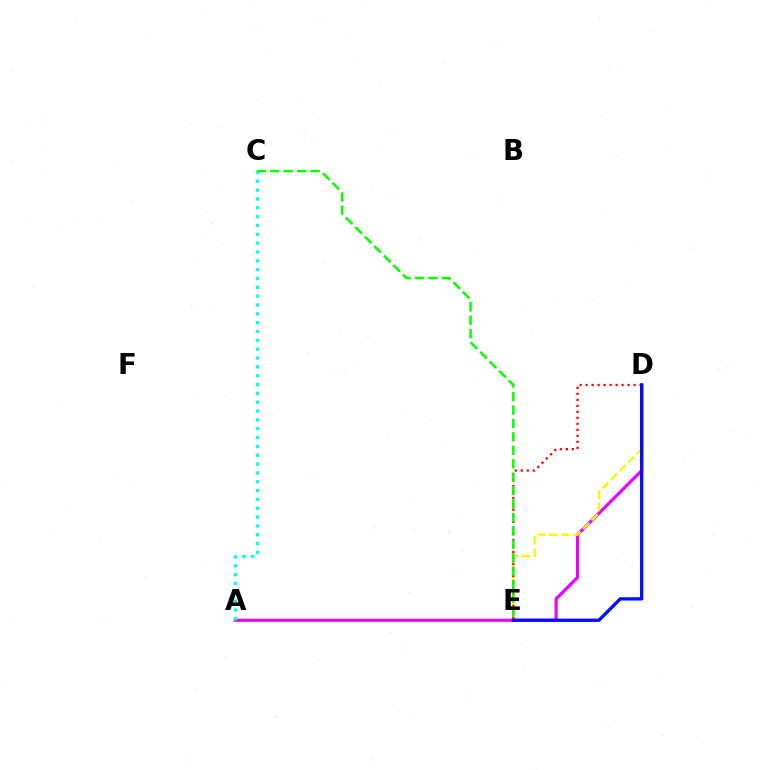{('A', 'D'): [{'color': '#ee00ff', 'line_style': 'solid', 'thickness': 2.28}], ('D', 'E'): [{'color': '#fcf500', 'line_style': 'dashed', 'thickness': 1.65}, {'color': '#ff0000', 'line_style': 'dotted', 'thickness': 1.63}, {'color': '#0010ff', 'line_style': 'solid', 'thickness': 2.38}], ('C', 'E'): [{'color': '#08ff00', 'line_style': 'dashed', 'thickness': 1.83}], ('A', 'C'): [{'color': '#00fff6', 'line_style': 'dotted', 'thickness': 2.4}]}